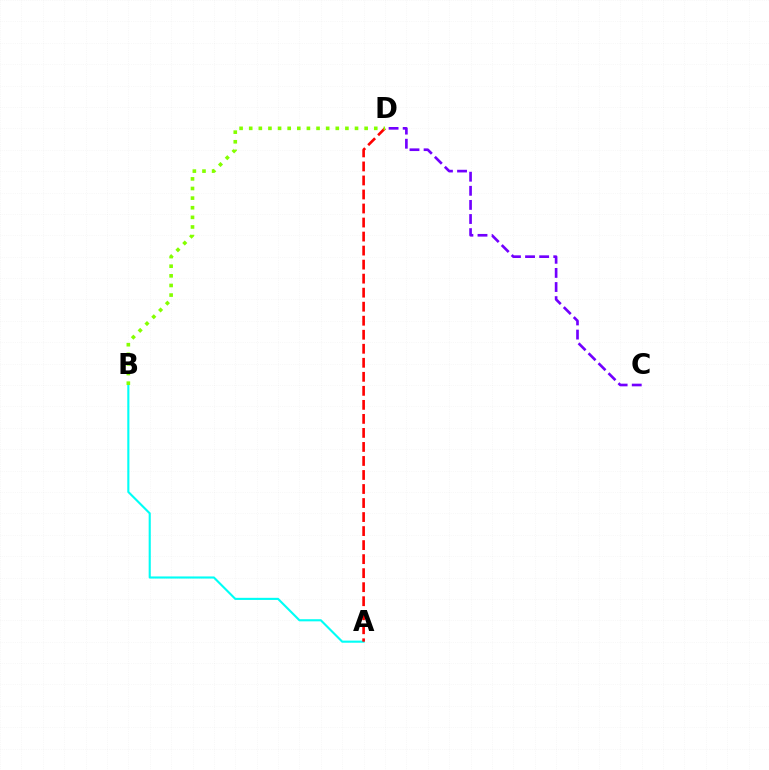{('A', 'B'): [{'color': '#00fff6', 'line_style': 'solid', 'thickness': 1.53}], ('A', 'D'): [{'color': '#ff0000', 'line_style': 'dashed', 'thickness': 1.91}], ('B', 'D'): [{'color': '#84ff00', 'line_style': 'dotted', 'thickness': 2.61}], ('C', 'D'): [{'color': '#7200ff', 'line_style': 'dashed', 'thickness': 1.92}]}